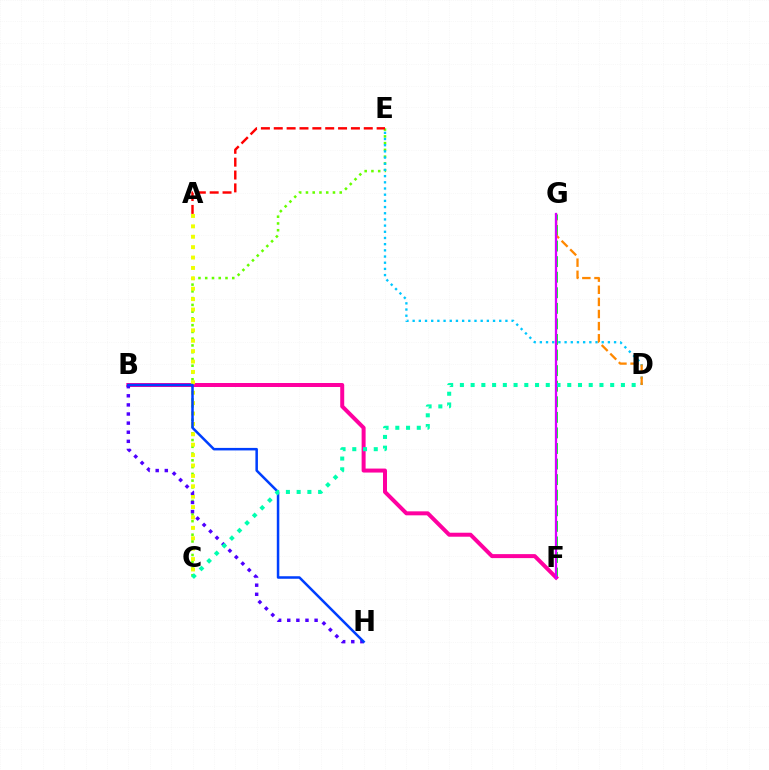{('C', 'E'): [{'color': '#66ff00', 'line_style': 'dotted', 'thickness': 1.84}], ('F', 'G'): [{'color': '#00ff27', 'line_style': 'dashed', 'thickness': 2.12}, {'color': '#d600ff', 'line_style': 'solid', 'thickness': 1.65}], ('B', 'F'): [{'color': '#ff00a0', 'line_style': 'solid', 'thickness': 2.87}], ('A', 'C'): [{'color': '#eeff00', 'line_style': 'dotted', 'thickness': 2.82}], ('B', 'H'): [{'color': '#4f00ff', 'line_style': 'dotted', 'thickness': 2.48}, {'color': '#003fff', 'line_style': 'solid', 'thickness': 1.82}], ('D', 'E'): [{'color': '#00c7ff', 'line_style': 'dotted', 'thickness': 1.68}], ('D', 'G'): [{'color': '#ff8800', 'line_style': 'dashed', 'thickness': 1.65}], ('A', 'E'): [{'color': '#ff0000', 'line_style': 'dashed', 'thickness': 1.75}], ('C', 'D'): [{'color': '#00ffaf', 'line_style': 'dotted', 'thickness': 2.92}]}